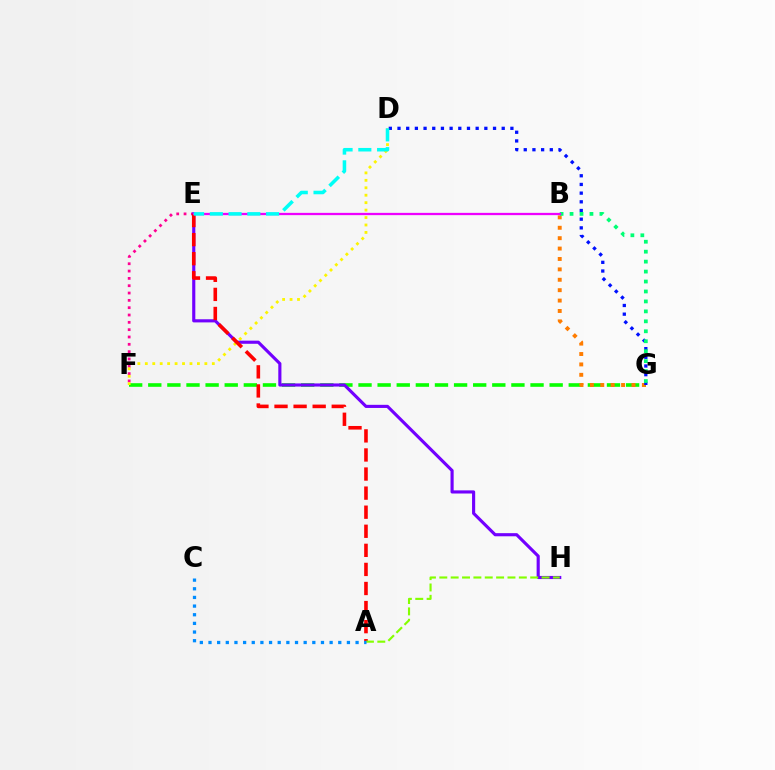{('E', 'F'): [{'color': '#ff0094', 'line_style': 'dotted', 'thickness': 1.99}], ('F', 'G'): [{'color': '#08ff00', 'line_style': 'dashed', 'thickness': 2.6}], ('D', 'F'): [{'color': '#fcf500', 'line_style': 'dotted', 'thickness': 2.02}], ('B', 'G'): [{'color': '#ff7c00', 'line_style': 'dotted', 'thickness': 2.83}, {'color': '#00ff74', 'line_style': 'dotted', 'thickness': 2.7}], ('D', 'G'): [{'color': '#0010ff', 'line_style': 'dotted', 'thickness': 2.36}], ('E', 'H'): [{'color': '#7200ff', 'line_style': 'solid', 'thickness': 2.25}], ('A', 'E'): [{'color': '#ff0000', 'line_style': 'dashed', 'thickness': 2.59}], ('B', 'E'): [{'color': '#ee00ff', 'line_style': 'solid', 'thickness': 1.64}], ('A', 'H'): [{'color': '#84ff00', 'line_style': 'dashed', 'thickness': 1.54}], ('D', 'E'): [{'color': '#00fff6', 'line_style': 'dashed', 'thickness': 2.55}], ('A', 'C'): [{'color': '#008cff', 'line_style': 'dotted', 'thickness': 2.35}]}